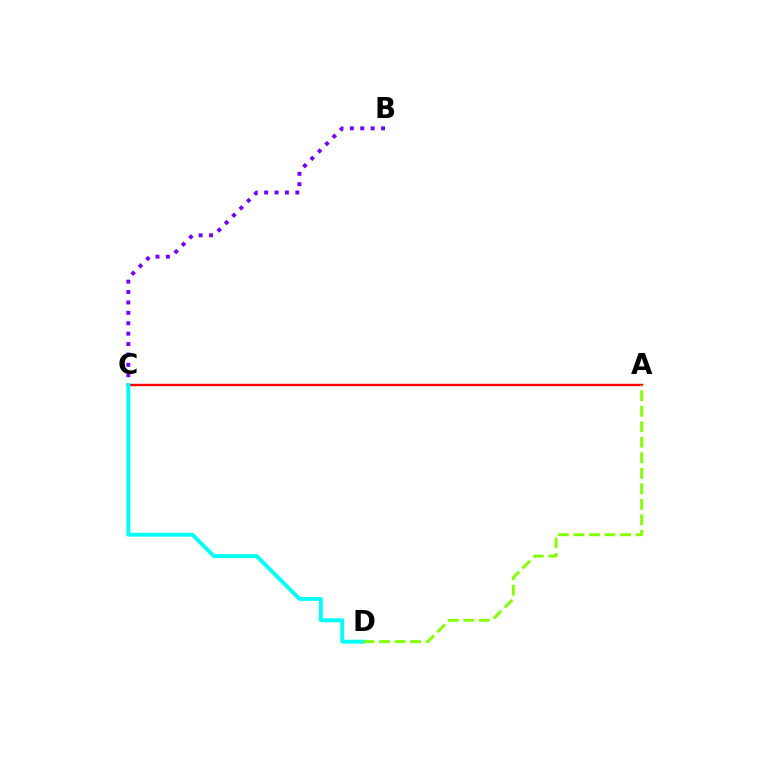{('A', 'C'): [{'color': '#ff0000', 'line_style': 'solid', 'thickness': 1.73}], ('B', 'C'): [{'color': '#7200ff', 'line_style': 'dotted', 'thickness': 2.83}], ('C', 'D'): [{'color': '#00fff6', 'line_style': 'solid', 'thickness': 2.8}], ('A', 'D'): [{'color': '#84ff00', 'line_style': 'dashed', 'thickness': 2.11}]}